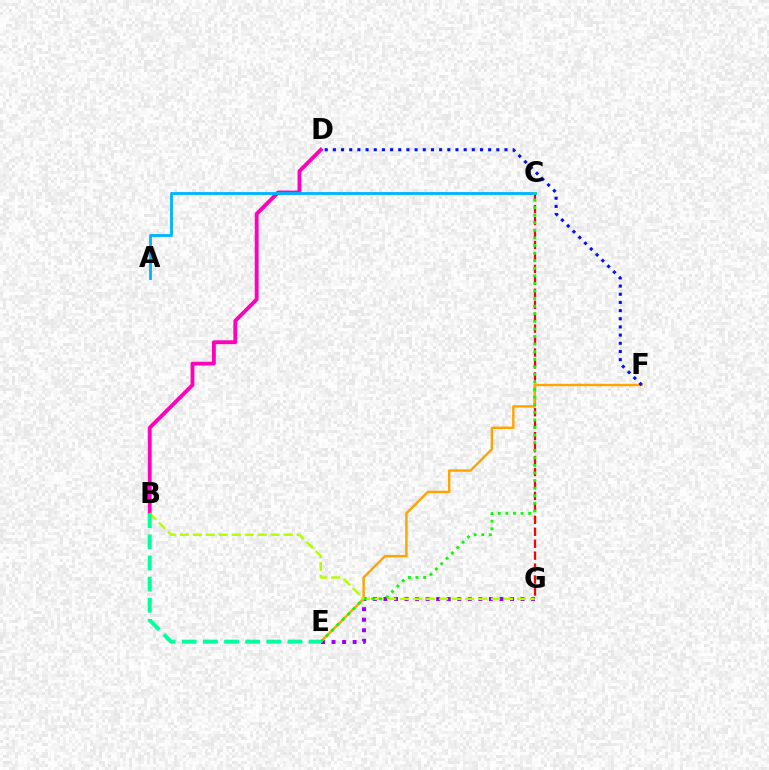{('B', 'D'): [{'color': '#ff00bd', 'line_style': 'solid', 'thickness': 2.77}], ('E', 'G'): [{'color': '#9b00ff', 'line_style': 'dotted', 'thickness': 2.87}], ('C', 'G'): [{'color': '#ff0000', 'line_style': 'dashed', 'thickness': 1.62}], ('E', 'F'): [{'color': '#ffa500', 'line_style': 'solid', 'thickness': 1.76}], ('A', 'C'): [{'color': '#00b5ff', 'line_style': 'solid', 'thickness': 2.05}], ('D', 'F'): [{'color': '#0010ff', 'line_style': 'dotted', 'thickness': 2.22}], ('B', 'G'): [{'color': '#b3ff00', 'line_style': 'dashed', 'thickness': 1.76}], ('C', 'E'): [{'color': '#08ff00', 'line_style': 'dotted', 'thickness': 2.06}], ('B', 'E'): [{'color': '#00ff9d', 'line_style': 'dashed', 'thickness': 2.87}]}